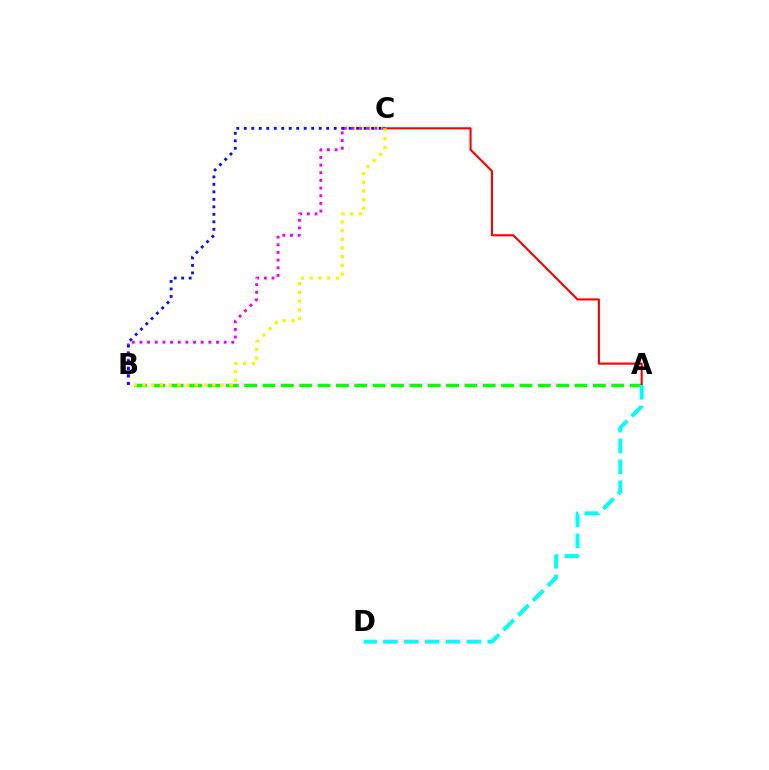{('B', 'C'): [{'color': '#ee00ff', 'line_style': 'dotted', 'thickness': 2.08}, {'color': '#0010ff', 'line_style': 'dotted', 'thickness': 2.04}, {'color': '#fcf500', 'line_style': 'dotted', 'thickness': 2.37}], ('A', 'B'): [{'color': '#08ff00', 'line_style': 'dashed', 'thickness': 2.49}], ('A', 'C'): [{'color': '#ff0000', 'line_style': 'solid', 'thickness': 1.53}], ('A', 'D'): [{'color': '#00fff6', 'line_style': 'dashed', 'thickness': 2.83}]}